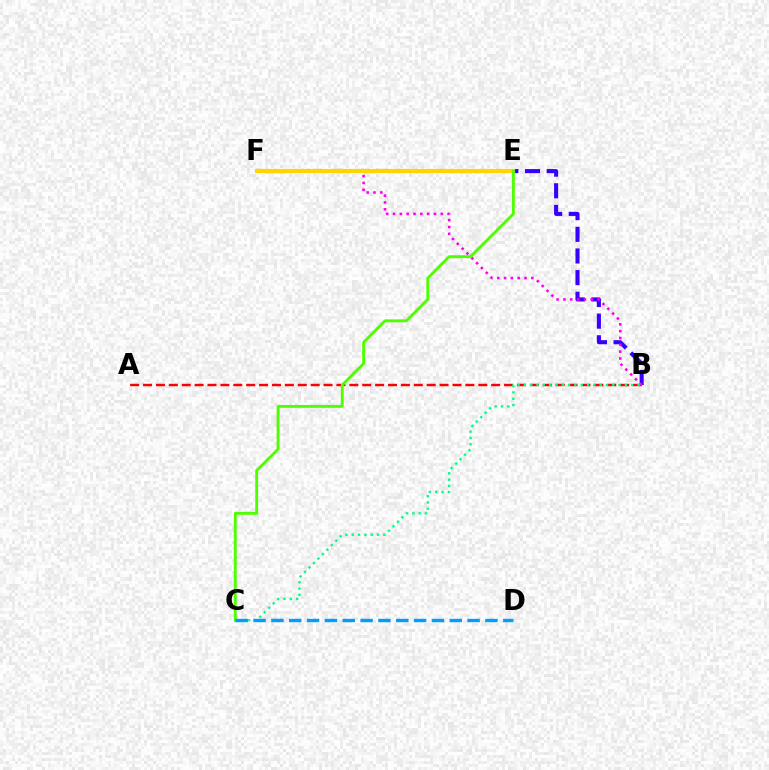{('B', 'E'): [{'color': '#3700ff', 'line_style': 'dashed', 'thickness': 2.94}], ('A', 'B'): [{'color': '#ff0000', 'line_style': 'dashed', 'thickness': 1.75}], ('B', 'F'): [{'color': '#ff00ed', 'line_style': 'dotted', 'thickness': 1.85}], ('B', 'C'): [{'color': '#00ff86', 'line_style': 'dotted', 'thickness': 1.72}], ('E', 'F'): [{'color': '#ffd500', 'line_style': 'solid', 'thickness': 2.98}], ('C', 'E'): [{'color': '#4fff00', 'line_style': 'solid', 'thickness': 2.06}], ('C', 'D'): [{'color': '#009eff', 'line_style': 'dashed', 'thickness': 2.42}]}